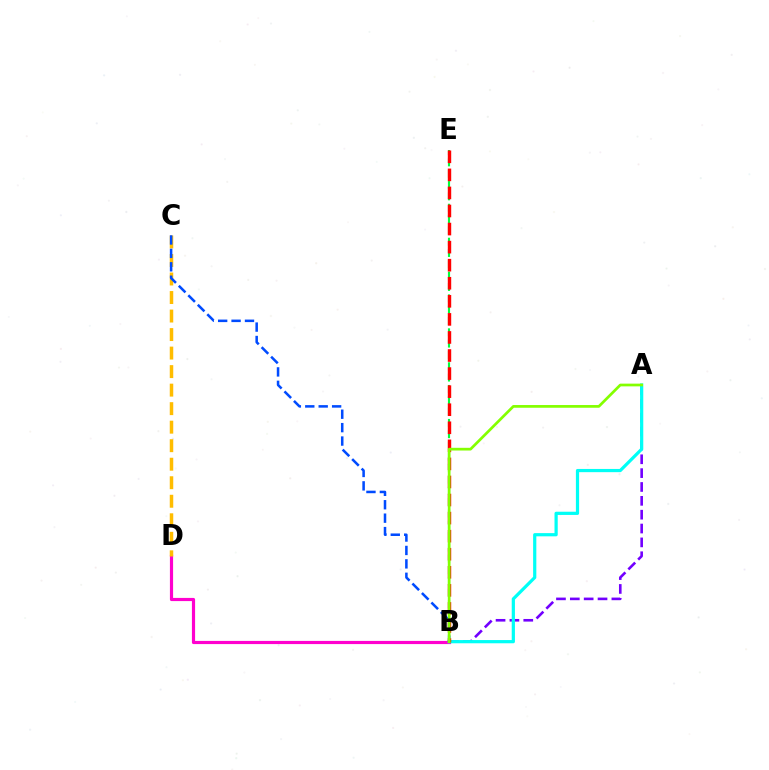{('B', 'D'): [{'color': '#ff00cf', 'line_style': 'solid', 'thickness': 2.29}], ('A', 'B'): [{'color': '#7200ff', 'line_style': 'dashed', 'thickness': 1.88}, {'color': '#00fff6', 'line_style': 'solid', 'thickness': 2.31}, {'color': '#84ff00', 'line_style': 'solid', 'thickness': 1.96}], ('C', 'D'): [{'color': '#ffbd00', 'line_style': 'dashed', 'thickness': 2.52}], ('B', 'E'): [{'color': '#00ff39', 'line_style': 'dashed', 'thickness': 1.54}, {'color': '#ff0000', 'line_style': 'dashed', 'thickness': 2.45}], ('B', 'C'): [{'color': '#004bff', 'line_style': 'dashed', 'thickness': 1.82}]}